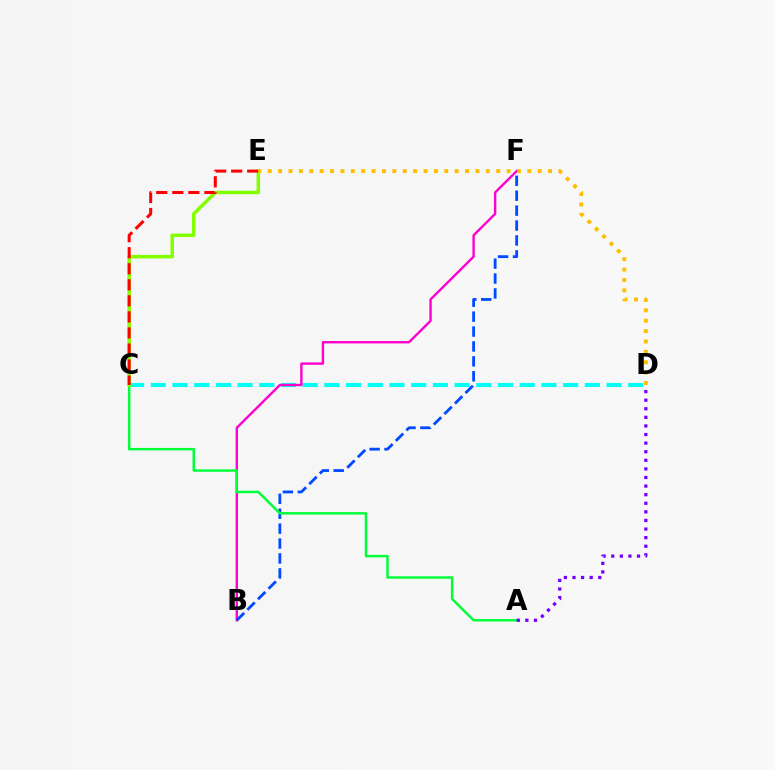{('C', 'D'): [{'color': '#00fff6', 'line_style': 'dashed', 'thickness': 2.95}], ('B', 'F'): [{'color': '#ff00cf', 'line_style': 'solid', 'thickness': 1.72}, {'color': '#004bff', 'line_style': 'dashed', 'thickness': 2.03}], ('A', 'C'): [{'color': '#00ff39', 'line_style': 'solid', 'thickness': 1.77}], ('A', 'D'): [{'color': '#7200ff', 'line_style': 'dotted', 'thickness': 2.33}], ('C', 'E'): [{'color': '#84ff00', 'line_style': 'solid', 'thickness': 2.52}, {'color': '#ff0000', 'line_style': 'dashed', 'thickness': 2.18}], ('D', 'E'): [{'color': '#ffbd00', 'line_style': 'dotted', 'thickness': 2.82}]}